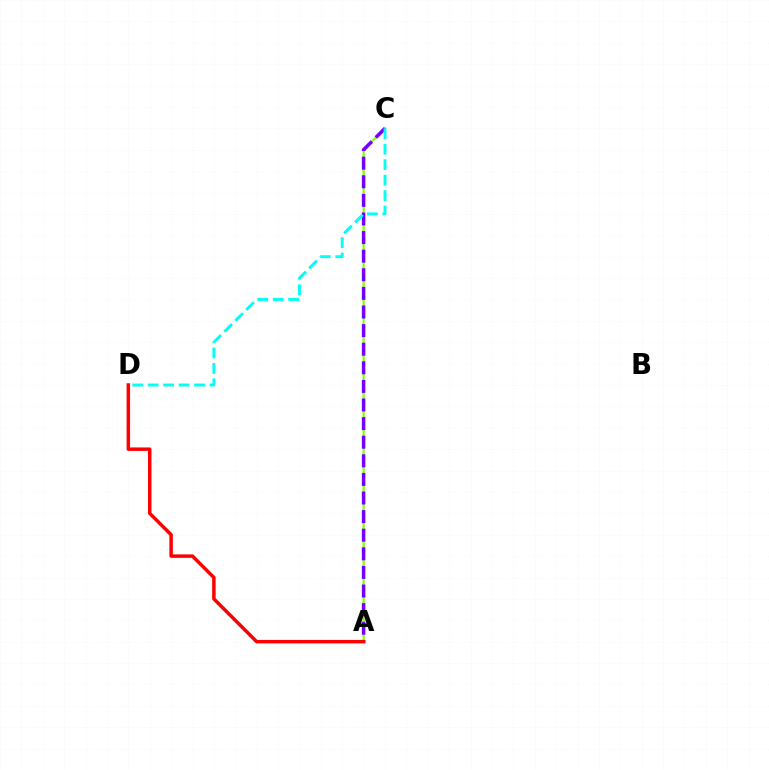{('A', 'C'): [{'color': '#84ff00', 'line_style': 'solid', 'thickness': 1.59}, {'color': '#7200ff', 'line_style': 'dashed', 'thickness': 2.53}], ('A', 'D'): [{'color': '#ff0000', 'line_style': 'solid', 'thickness': 2.5}], ('C', 'D'): [{'color': '#00fff6', 'line_style': 'dashed', 'thickness': 2.1}]}